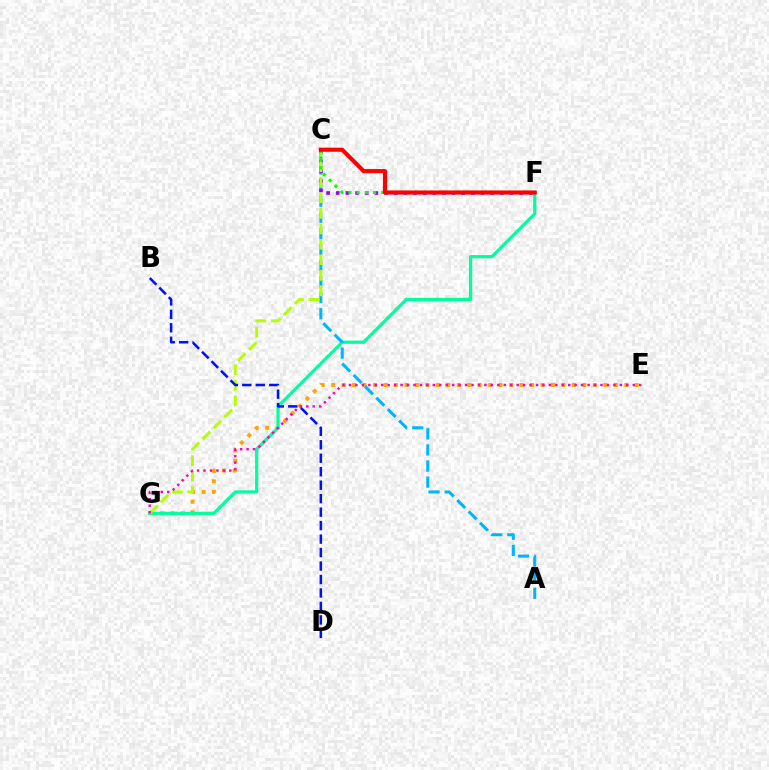{('E', 'G'): [{'color': '#ffa500', 'line_style': 'dotted', 'thickness': 2.84}, {'color': '#ff00bd', 'line_style': 'dotted', 'thickness': 1.75}], ('F', 'G'): [{'color': '#00ff9d', 'line_style': 'solid', 'thickness': 2.31}], ('A', 'C'): [{'color': '#00b5ff', 'line_style': 'dashed', 'thickness': 2.19}], ('C', 'F'): [{'color': '#9b00ff', 'line_style': 'dotted', 'thickness': 2.62}, {'color': '#08ff00', 'line_style': 'dotted', 'thickness': 2.24}, {'color': '#ff0000', 'line_style': 'solid', 'thickness': 2.95}], ('C', 'G'): [{'color': '#b3ff00', 'line_style': 'dashed', 'thickness': 2.11}], ('B', 'D'): [{'color': '#0010ff', 'line_style': 'dashed', 'thickness': 1.83}]}